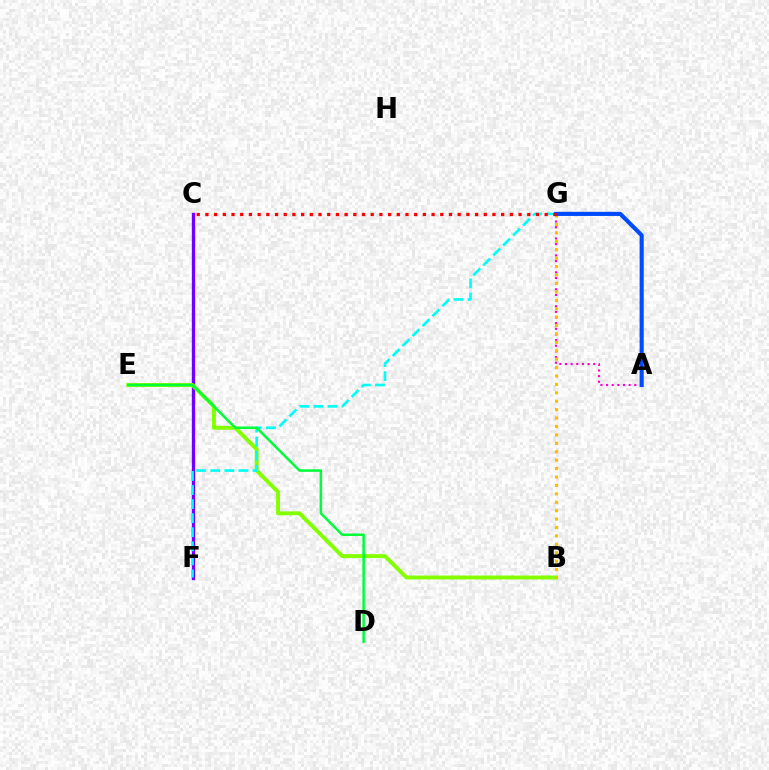{('C', 'F'): [{'color': '#7200ff', 'line_style': 'solid', 'thickness': 2.4}], ('A', 'G'): [{'color': '#ff00cf', 'line_style': 'dotted', 'thickness': 1.53}, {'color': '#004bff', 'line_style': 'solid', 'thickness': 2.97}], ('B', 'E'): [{'color': '#84ff00', 'line_style': 'solid', 'thickness': 2.82}], ('F', 'G'): [{'color': '#00fff6', 'line_style': 'dashed', 'thickness': 1.91}], ('B', 'G'): [{'color': '#ffbd00', 'line_style': 'dotted', 'thickness': 2.29}], ('D', 'E'): [{'color': '#00ff39', 'line_style': 'solid', 'thickness': 1.82}], ('C', 'G'): [{'color': '#ff0000', 'line_style': 'dotted', 'thickness': 2.36}]}